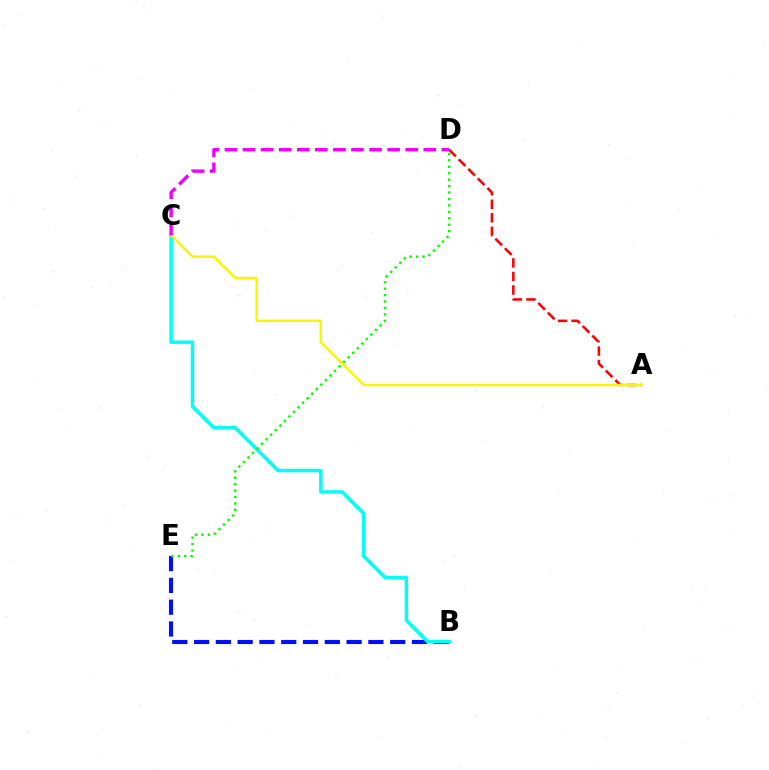{('B', 'E'): [{'color': '#0010ff', 'line_style': 'dashed', 'thickness': 2.96}], ('A', 'D'): [{'color': '#ff0000', 'line_style': 'dashed', 'thickness': 1.84}], ('B', 'C'): [{'color': '#00fff6', 'line_style': 'solid', 'thickness': 2.5}], ('A', 'C'): [{'color': '#fcf500', 'line_style': 'solid', 'thickness': 1.79}], ('C', 'D'): [{'color': '#ee00ff', 'line_style': 'dashed', 'thickness': 2.46}], ('D', 'E'): [{'color': '#08ff00', 'line_style': 'dotted', 'thickness': 1.75}]}